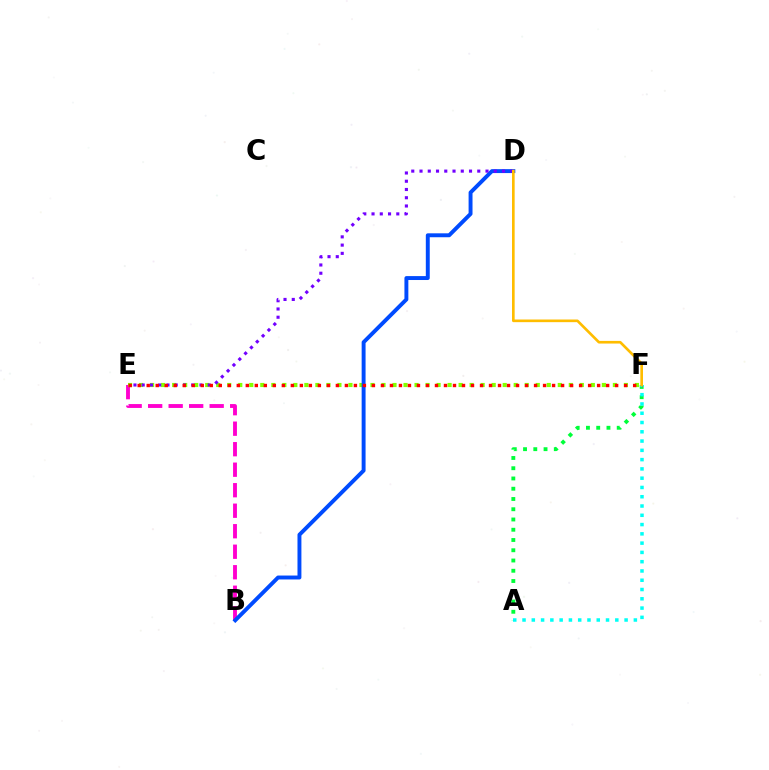{('A', 'F'): [{'color': '#00ff39', 'line_style': 'dotted', 'thickness': 2.79}, {'color': '#00fff6', 'line_style': 'dotted', 'thickness': 2.52}], ('B', 'E'): [{'color': '#ff00cf', 'line_style': 'dashed', 'thickness': 2.79}], ('E', 'F'): [{'color': '#84ff00', 'line_style': 'dotted', 'thickness': 2.99}, {'color': '#ff0000', 'line_style': 'dotted', 'thickness': 2.45}], ('B', 'D'): [{'color': '#004bff', 'line_style': 'solid', 'thickness': 2.82}], ('D', 'E'): [{'color': '#7200ff', 'line_style': 'dotted', 'thickness': 2.24}], ('D', 'F'): [{'color': '#ffbd00', 'line_style': 'solid', 'thickness': 1.91}]}